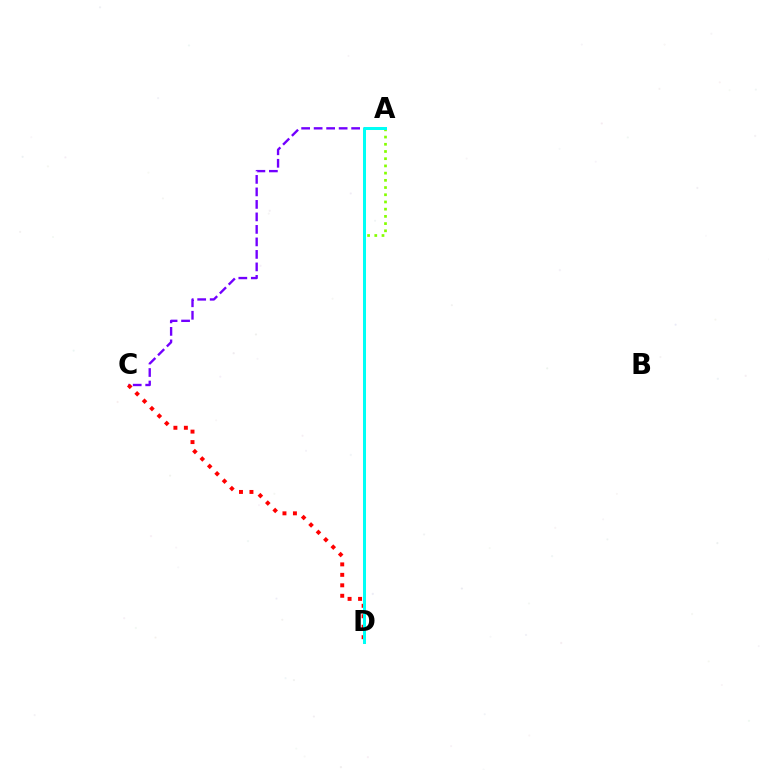{('A', 'C'): [{'color': '#7200ff', 'line_style': 'dashed', 'thickness': 1.7}], ('C', 'D'): [{'color': '#ff0000', 'line_style': 'dotted', 'thickness': 2.84}], ('A', 'D'): [{'color': '#84ff00', 'line_style': 'dotted', 'thickness': 1.96}, {'color': '#00fff6', 'line_style': 'solid', 'thickness': 2.17}]}